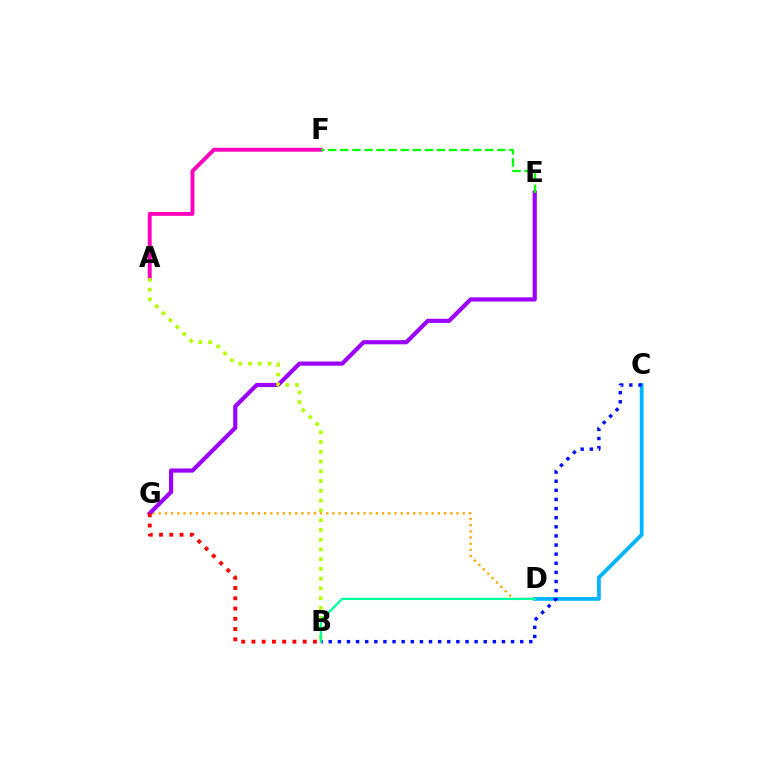{('D', 'G'): [{'color': '#ffa500', 'line_style': 'dotted', 'thickness': 1.69}], ('E', 'G'): [{'color': '#9b00ff', 'line_style': 'solid', 'thickness': 3.0}], ('B', 'G'): [{'color': '#ff0000', 'line_style': 'dotted', 'thickness': 2.79}], ('A', 'F'): [{'color': '#ff00bd', 'line_style': 'solid', 'thickness': 2.81}], ('C', 'D'): [{'color': '#00b5ff', 'line_style': 'solid', 'thickness': 2.73}], ('A', 'B'): [{'color': '#b3ff00', 'line_style': 'dotted', 'thickness': 2.65}], ('B', 'C'): [{'color': '#0010ff', 'line_style': 'dotted', 'thickness': 2.48}], ('B', 'D'): [{'color': '#00ff9d', 'line_style': 'solid', 'thickness': 1.63}], ('E', 'F'): [{'color': '#08ff00', 'line_style': 'dashed', 'thickness': 1.64}]}